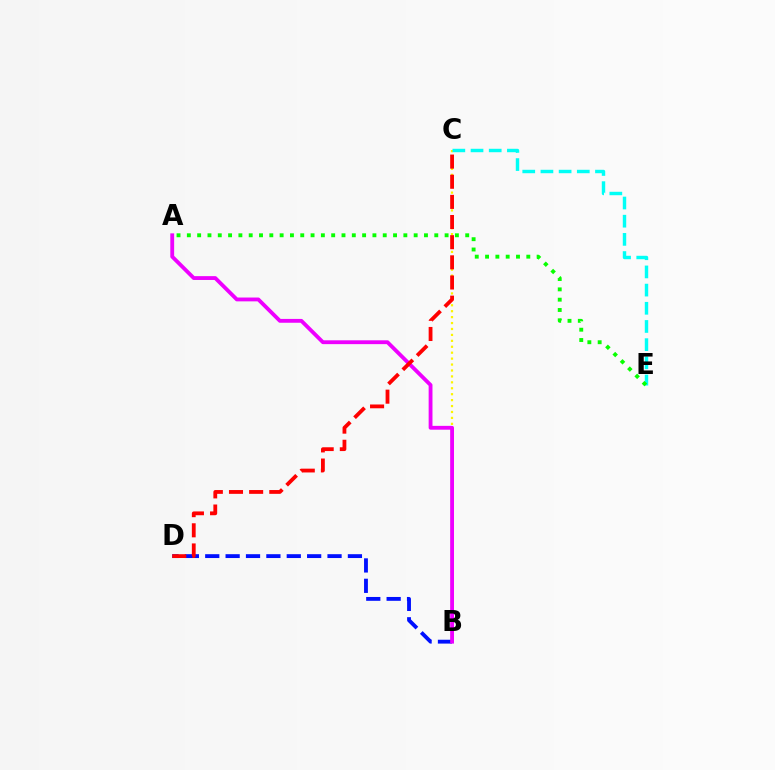{('B', 'C'): [{'color': '#fcf500', 'line_style': 'dotted', 'thickness': 1.61}], ('B', 'D'): [{'color': '#0010ff', 'line_style': 'dashed', 'thickness': 2.77}], ('C', 'E'): [{'color': '#00fff6', 'line_style': 'dashed', 'thickness': 2.47}], ('A', 'E'): [{'color': '#08ff00', 'line_style': 'dotted', 'thickness': 2.8}], ('A', 'B'): [{'color': '#ee00ff', 'line_style': 'solid', 'thickness': 2.76}], ('C', 'D'): [{'color': '#ff0000', 'line_style': 'dashed', 'thickness': 2.74}]}